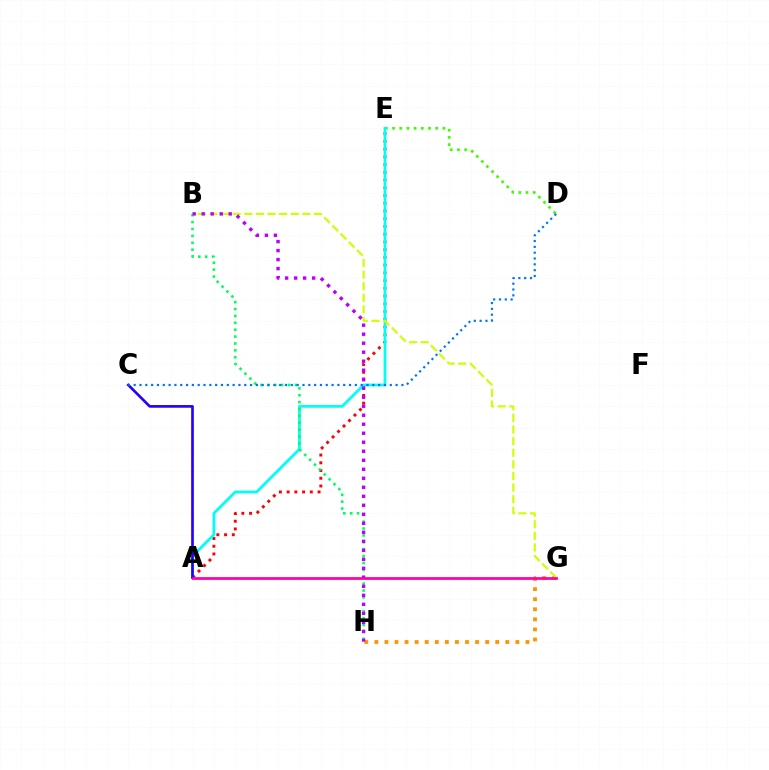{('A', 'E'): [{'color': '#ff0000', 'line_style': 'dotted', 'thickness': 2.1}, {'color': '#00fff6', 'line_style': 'solid', 'thickness': 1.98}], ('D', 'E'): [{'color': '#3dff00', 'line_style': 'dotted', 'thickness': 1.95}], ('G', 'H'): [{'color': '#ff9400', 'line_style': 'dotted', 'thickness': 2.74}], ('A', 'C'): [{'color': '#2500ff', 'line_style': 'solid', 'thickness': 1.92}], ('B', 'G'): [{'color': '#d1ff00', 'line_style': 'dashed', 'thickness': 1.58}], ('B', 'H'): [{'color': '#00ff5c', 'line_style': 'dotted', 'thickness': 1.87}, {'color': '#b900ff', 'line_style': 'dotted', 'thickness': 2.45}], ('C', 'D'): [{'color': '#0074ff', 'line_style': 'dotted', 'thickness': 1.58}], ('A', 'G'): [{'color': '#ff00ac', 'line_style': 'solid', 'thickness': 1.98}]}